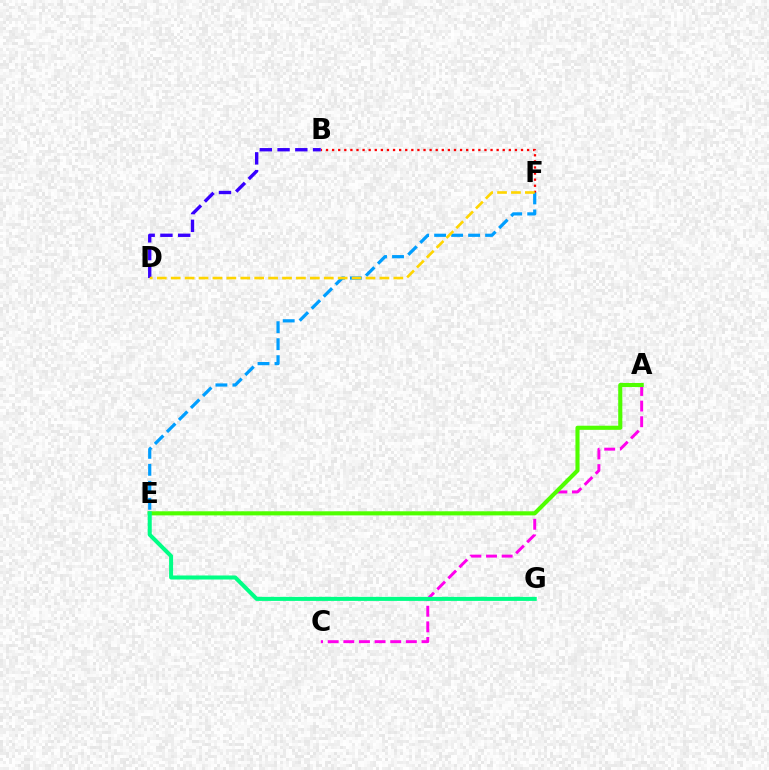{('B', 'F'): [{'color': '#ff0000', 'line_style': 'dotted', 'thickness': 1.66}], ('B', 'D'): [{'color': '#3700ff', 'line_style': 'dashed', 'thickness': 2.41}], ('E', 'F'): [{'color': '#009eff', 'line_style': 'dashed', 'thickness': 2.31}], ('A', 'C'): [{'color': '#ff00ed', 'line_style': 'dashed', 'thickness': 2.12}], ('D', 'F'): [{'color': '#ffd500', 'line_style': 'dashed', 'thickness': 1.89}], ('A', 'E'): [{'color': '#4fff00', 'line_style': 'solid', 'thickness': 2.96}], ('E', 'G'): [{'color': '#00ff86', 'line_style': 'solid', 'thickness': 2.9}]}